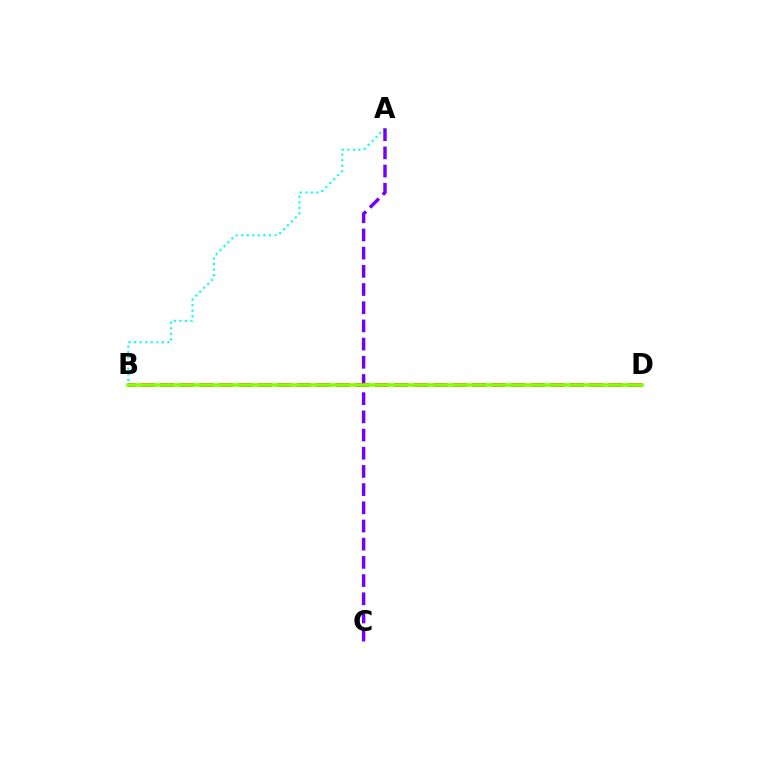{('A', 'B'): [{'color': '#00fff6', 'line_style': 'dotted', 'thickness': 1.51}], ('A', 'C'): [{'color': '#7200ff', 'line_style': 'dashed', 'thickness': 2.47}], ('B', 'D'): [{'color': '#ff0000', 'line_style': 'dashed', 'thickness': 2.65}, {'color': '#84ff00', 'line_style': 'solid', 'thickness': 2.55}]}